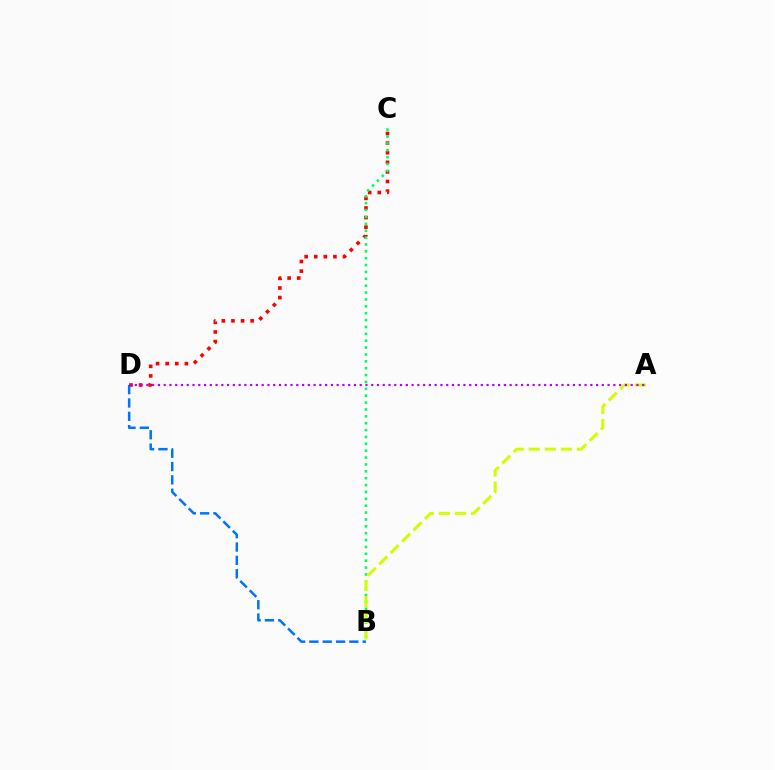{('C', 'D'): [{'color': '#ff0000', 'line_style': 'dotted', 'thickness': 2.61}], ('B', 'C'): [{'color': '#00ff5c', 'line_style': 'dotted', 'thickness': 1.87}], ('A', 'B'): [{'color': '#d1ff00', 'line_style': 'dashed', 'thickness': 2.19}], ('B', 'D'): [{'color': '#0074ff', 'line_style': 'dashed', 'thickness': 1.81}], ('A', 'D'): [{'color': '#b900ff', 'line_style': 'dotted', 'thickness': 1.57}]}